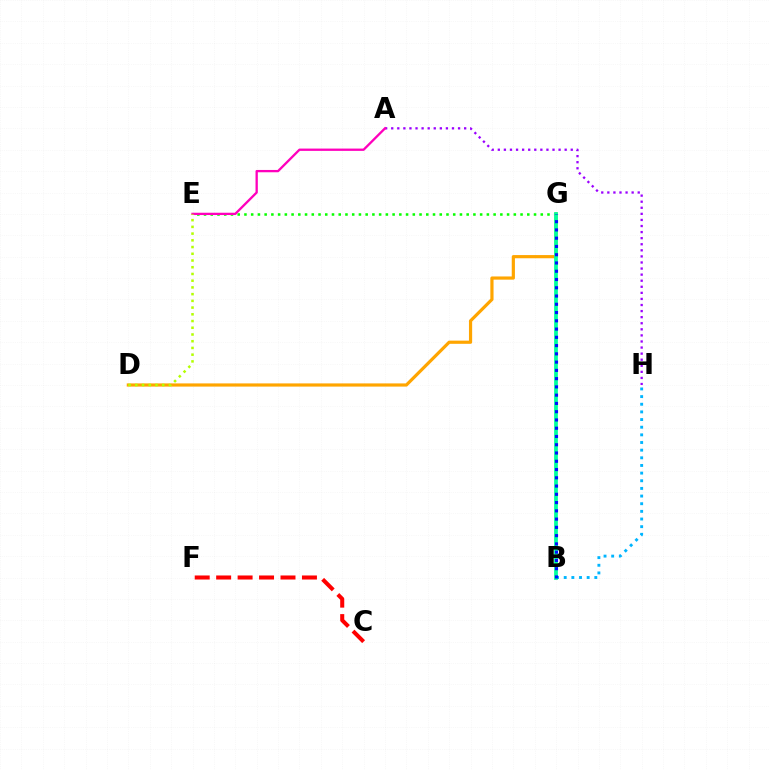{('A', 'H'): [{'color': '#9b00ff', 'line_style': 'dotted', 'thickness': 1.65}], ('E', 'G'): [{'color': '#08ff00', 'line_style': 'dotted', 'thickness': 1.83}], ('D', 'G'): [{'color': '#ffa500', 'line_style': 'solid', 'thickness': 2.3}], ('B', 'H'): [{'color': '#00b5ff', 'line_style': 'dotted', 'thickness': 2.08}], ('C', 'F'): [{'color': '#ff0000', 'line_style': 'dashed', 'thickness': 2.91}], ('A', 'E'): [{'color': '#ff00bd', 'line_style': 'solid', 'thickness': 1.66}], ('B', 'G'): [{'color': '#00ff9d', 'line_style': 'solid', 'thickness': 2.7}, {'color': '#0010ff', 'line_style': 'dotted', 'thickness': 2.24}], ('D', 'E'): [{'color': '#b3ff00', 'line_style': 'dotted', 'thickness': 1.83}]}